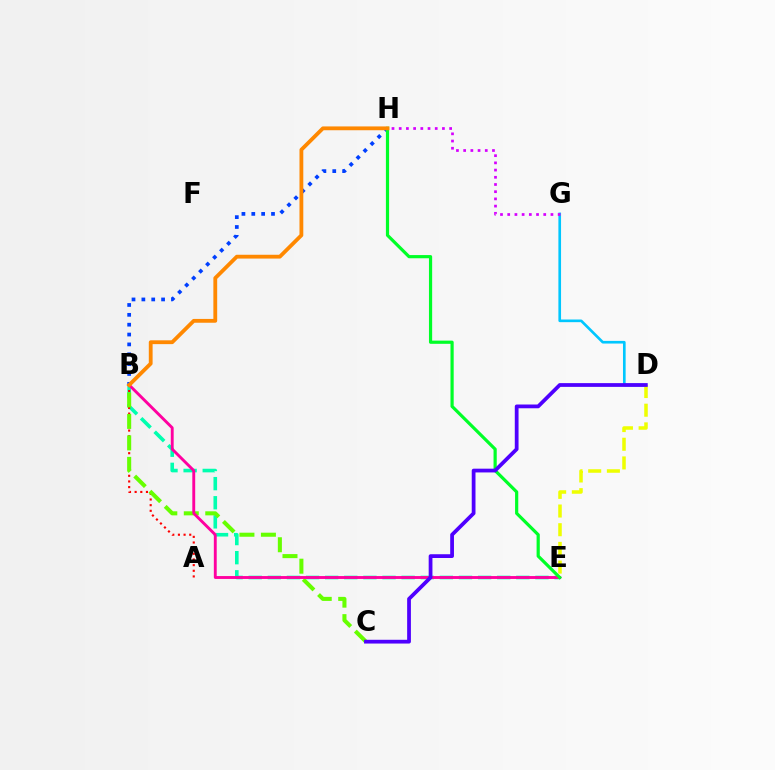{('B', 'E'): [{'color': '#00ffaf', 'line_style': 'dashed', 'thickness': 2.6}, {'color': '#ff00a0', 'line_style': 'solid', 'thickness': 2.07}], ('A', 'B'): [{'color': '#ff0000', 'line_style': 'dotted', 'thickness': 1.54}], ('B', 'C'): [{'color': '#66ff00', 'line_style': 'dashed', 'thickness': 2.92}], ('B', 'H'): [{'color': '#003fff', 'line_style': 'dotted', 'thickness': 2.68}, {'color': '#ff8800', 'line_style': 'solid', 'thickness': 2.75}], ('E', 'H'): [{'color': '#00ff27', 'line_style': 'solid', 'thickness': 2.3}], ('D', 'G'): [{'color': '#00c7ff', 'line_style': 'solid', 'thickness': 1.91}], ('D', 'E'): [{'color': '#eeff00', 'line_style': 'dashed', 'thickness': 2.54}], ('C', 'D'): [{'color': '#4f00ff', 'line_style': 'solid', 'thickness': 2.71}], ('G', 'H'): [{'color': '#d600ff', 'line_style': 'dotted', 'thickness': 1.96}]}